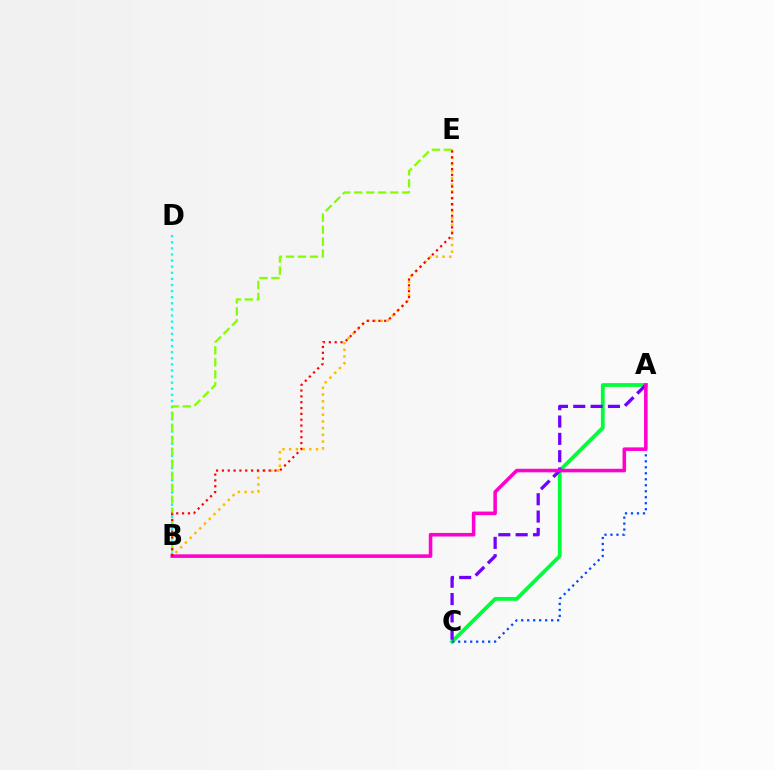{('B', 'D'): [{'color': '#00fff6', 'line_style': 'dotted', 'thickness': 1.66}], ('A', 'C'): [{'color': '#00ff39', 'line_style': 'solid', 'thickness': 2.74}, {'color': '#004bff', 'line_style': 'dotted', 'thickness': 1.63}, {'color': '#7200ff', 'line_style': 'dashed', 'thickness': 2.36}], ('B', 'E'): [{'color': '#ffbd00', 'line_style': 'dotted', 'thickness': 1.83}, {'color': '#84ff00', 'line_style': 'dashed', 'thickness': 1.63}, {'color': '#ff0000', 'line_style': 'dotted', 'thickness': 1.59}], ('A', 'B'): [{'color': '#ff00cf', 'line_style': 'solid', 'thickness': 2.56}]}